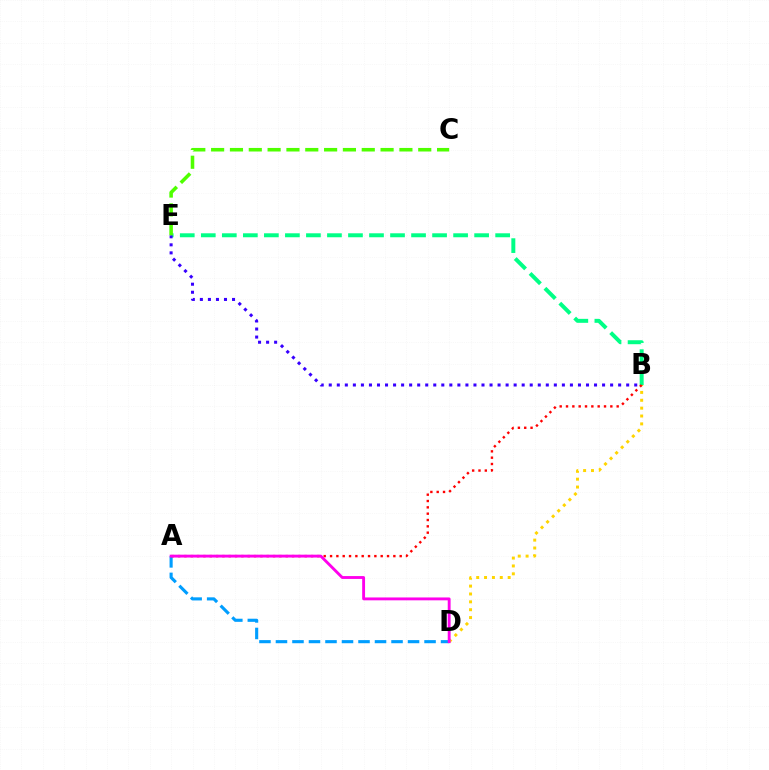{('B', 'D'): [{'color': '#ffd500', 'line_style': 'dotted', 'thickness': 2.14}], ('B', 'E'): [{'color': '#00ff86', 'line_style': 'dashed', 'thickness': 2.86}, {'color': '#3700ff', 'line_style': 'dotted', 'thickness': 2.18}], ('A', 'D'): [{'color': '#009eff', 'line_style': 'dashed', 'thickness': 2.24}, {'color': '#ff00ed', 'line_style': 'solid', 'thickness': 2.07}], ('C', 'E'): [{'color': '#4fff00', 'line_style': 'dashed', 'thickness': 2.56}], ('A', 'B'): [{'color': '#ff0000', 'line_style': 'dotted', 'thickness': 1.72}]}